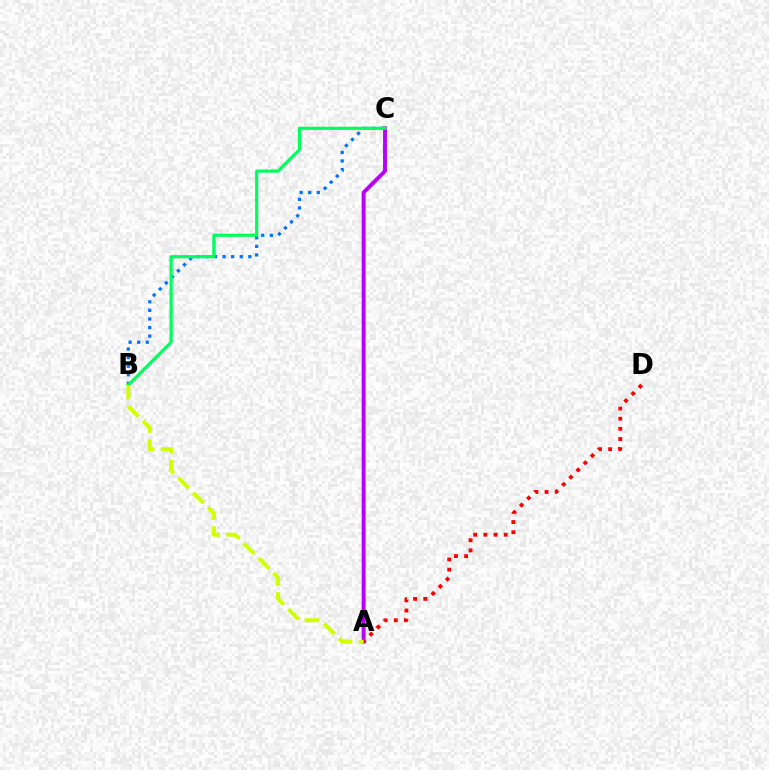{('A', 'C'): [{'color': '#b900ff', 'line_style': 'solid', 'thickness': 2.81}], ('B', 'C'): [{'color': '#0074ff', 'line_style': 'dotted', 'thickness': 2.33}, {'color': '#00ff5c', 'line_style': 'solid', 'thickness': 2.29}], ('A', 'D'): [{'color': '#ff0000', 'line_style': 'dotted', 'thickness': 2.76}], ('A', 'B'): [{'color': '#d1ff00', 'line_style': 'dashed', 'thickness': 2.86}]}